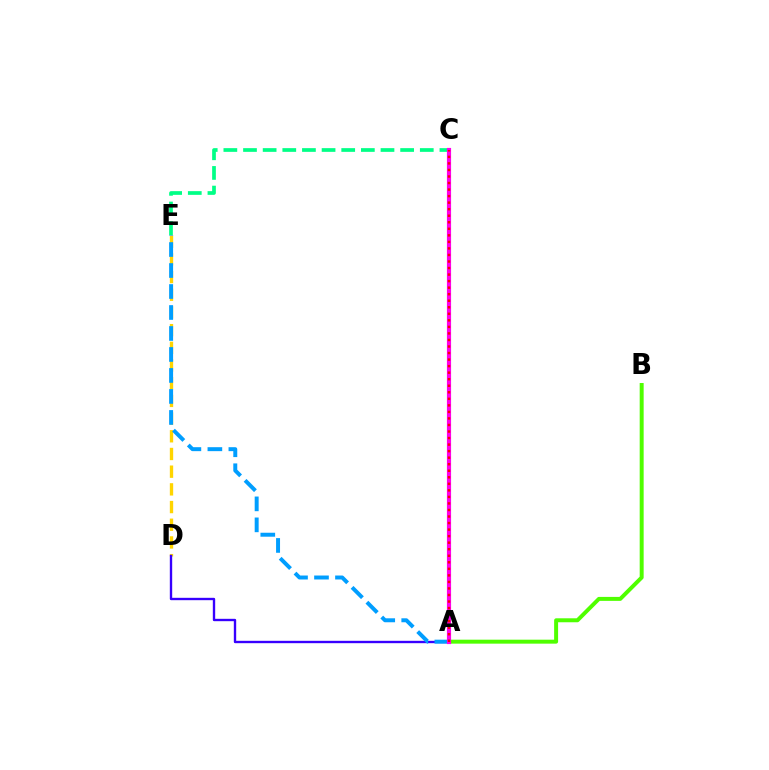{('D', 'E'): [{'color': '#ffd500', 'line_style': 'dashed', 'thickness': 2.4}], ('A', 'B'): [{'color': '#4fff00', 'line_style': 'solid', 'thickness': 2.86}], ('C', 'E'): [{'color': '#00ff86', 'line_style': 'dashed', 'thickness': 2.67}], ('A', 'D'): [{'color': '#3700ff', 'line_style': 'solid', 'thickness': 1.7}], ('A', 'E'): [{'color': '#009eff', 'line_style': 'dashed', 'thickness': 2.85}], ('A', 'C'): [{'color': '#ff00ed', 'line_style': 'solid', 'thickness': 2.99}, {'color': '#ff0000', 'line_style': 'dotted', 'thickness': 1.78}]}